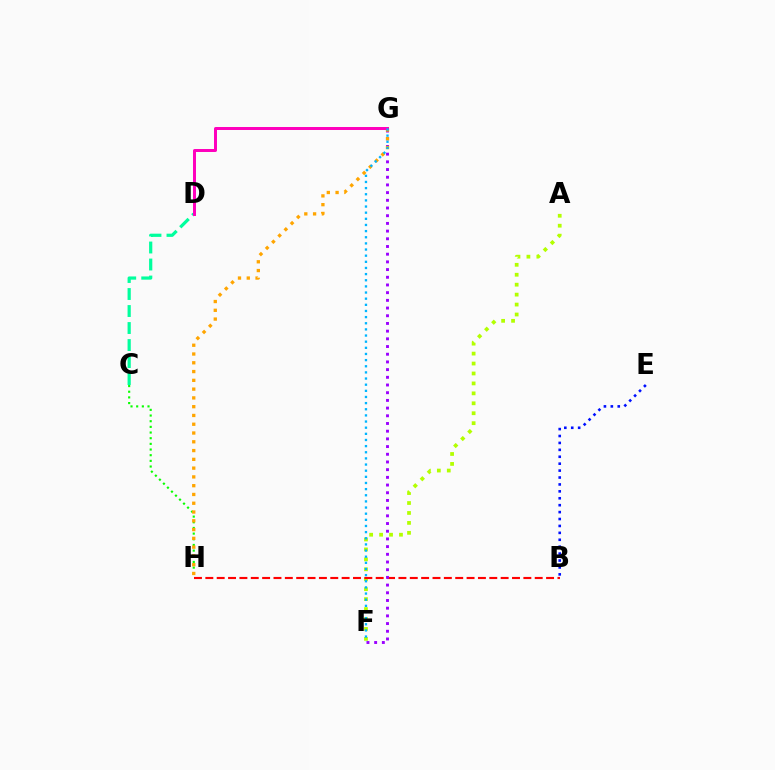{('B', 'E'): [{'color': '#0010ff', 'line_style': 'dotted', 'thickness': 1.88}], ('C', 'H'): [{'color': '#08ff00', 'line_style': 'dotted', 'thickness': 1.54}], ('A', 'F'): [{'color': '#b3ff00', 'line_style': 'dotted', 'thickness': 2.7}], ('B', 'H'): [{'color': '#ff0000', 'line_style': 'dashed', 'thickness': 1.54}], ('C', 'D'): [{'color': '#00ff9d', 'line_style': 'dashed', 'thickness': 2.31}], ('F', 'G'): [{'color': '#9b00ff', 'line_style': 'dotted', 'thickness': 2.09}, {'color': '#00b5ff', 'line_style': 'dotted', 'thickness': 1.67}], ('G', 'H'): [{'color': '#ffa500', 'line_style': 'dotted', 'thickness': 2.39}], ('D', 'G'): [{'color': '#ff00bd', 'line_style': 'solid', 'thickness': 2.14}]}